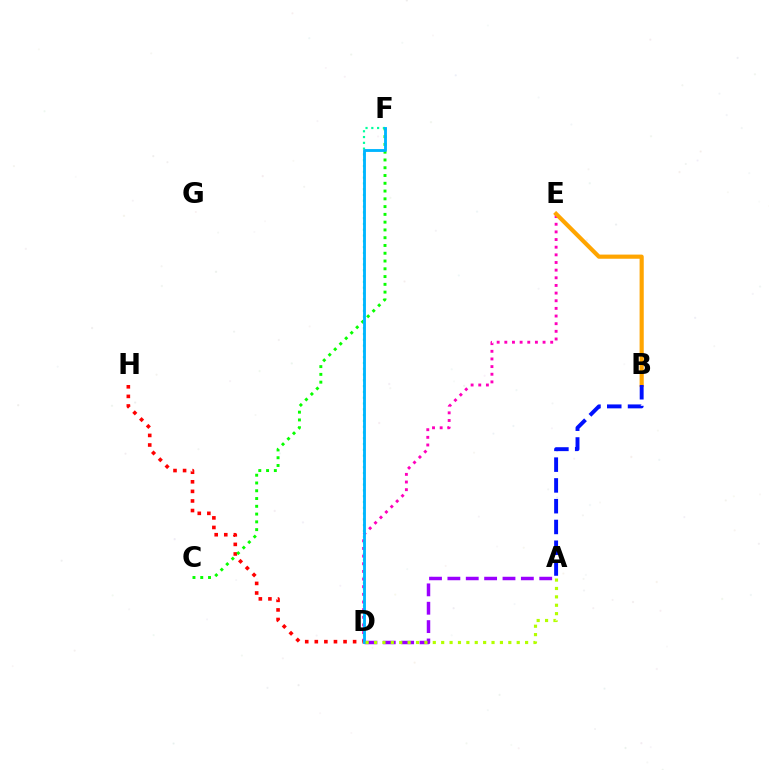{('D', 'E'): [{'color': '#ff00bd', 'line_style': 'dotted', 'thickness': 2.08}], ('B', 'E'): [{'color': '#ffa500', 'line_style': 'solid', 'thickness': 2.99}], ('D', 'H'): [{'color': '#ff0000', 'line_style': 'dotted', 'thickness': 2.6}], ('C', 'F'): [{'color': '#08ff00', 'line_style': 'dotted', 'thickness': 2.11}], ('D', 'F'): [{'color': '#00ff9d', 'line_style': 'dotted', 'thickness': 1.57}, {'color': '#00b5ff', 'line_style': 'solid', 'thickness': 2.06}], ('A', 'D'): [{'color': '#9b00ff', 'line_style': 'dashed', 'thickness': 2.5}, {'color': '#b3ff00', 'line_style': 'dotted', 'thickness': 2.28}], ('A', 'B'): [{'color': '#0010ff', 'line_style': 'dashed', 'thickness': 2.82}]}